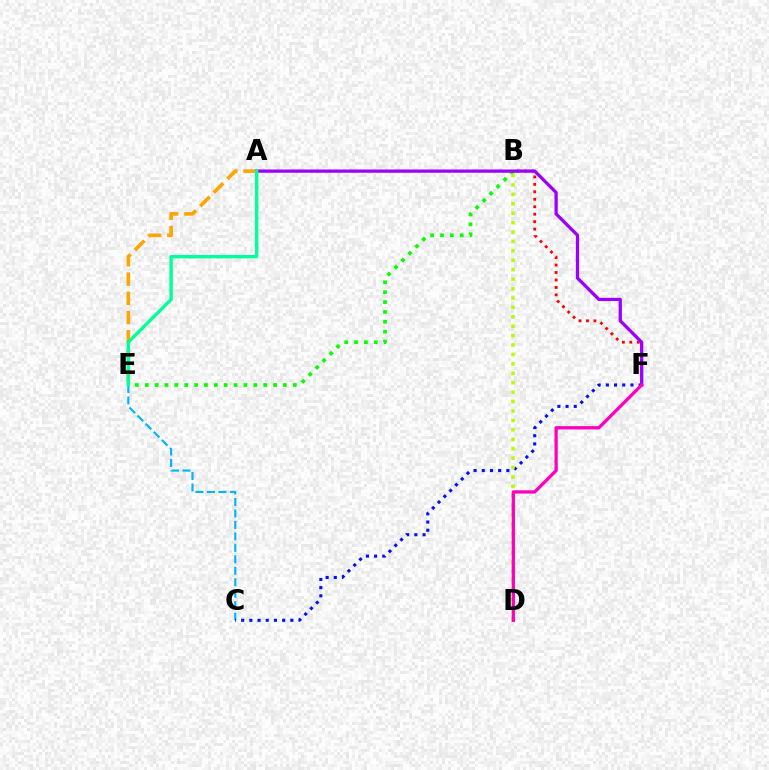{('B', 'F'): [{'color': '#ff0000', 'line_style': 'dotted', 'thickness': 2.03}], ('B', 'E'): [{'color': '#08ff00', 'line_style': 'dotted', 'thickness': 2.68}], ('A', 'E'): [{'color': '#ffa500', 'line_style': 'dashed', 'thickness': 2.61}, {'color': '#00ff9d', 'line_style': 'solid', 'thickness': 2.44}], ('C', 'E'): [{'color': '#00b5ff', 'line_style': 'dashed', 'thickness': 1.56}], ('C', 'F'): [{'color': '#0010ff', 'line_style': 'dotted', 'thickness': 2.23}], ('A', 'F'): [{'color': '#9b00ff', 'line_style': 'solid', 'thickness': 2.35}], ('B', 'D'): [{'color': '#b3ff00', 'line_style': 'dotted', 'thickness': 2.56}], ('D', 'F'): [{'color': '#ff00bd', 'line_style': 'solid', 'thickness': 2.37}]}